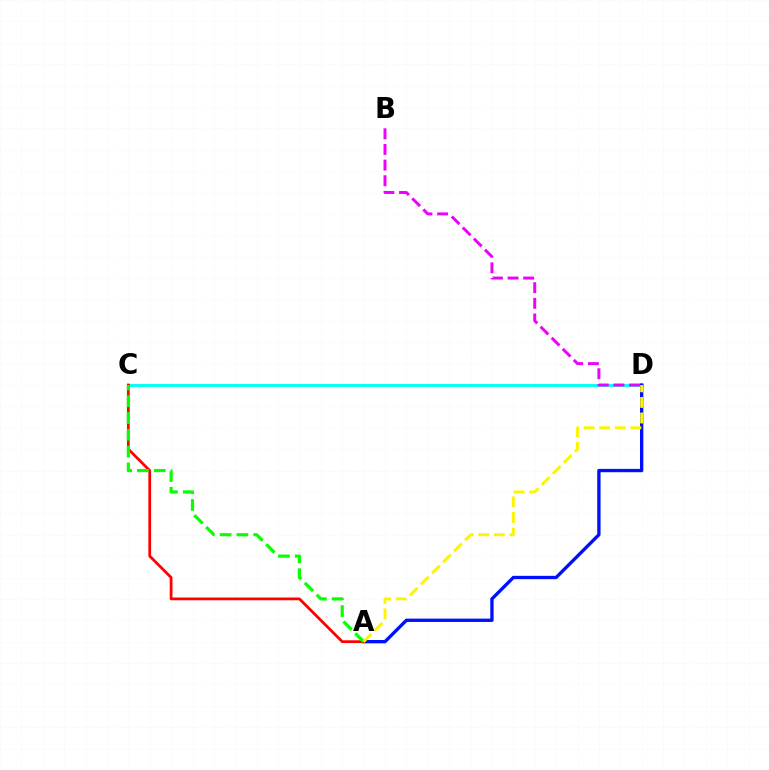{('C', 'D'): [{'color': '#00fff6', 'line_style': 'solid', 'thickness': 2.07}], ('A', 'D'): [{'color': '#0010ff', 'line_style': 'solid', 'thickness': 2.4}, {'color': '#fcf500', 'line_style': 'dashed', 'thickness': 2.12}], ('A', 'C'): [{'color': '#ff0000', 'line_style': 'solid', 'thickness': 1.99}, {'color': '#08ff00', 'line_style': 'dashed', 'thickness': 2.28}], ('B', 'D'): [{'color': '#ee00ff', 'line_style': 'dashed', 'thickness': 2.13}]}